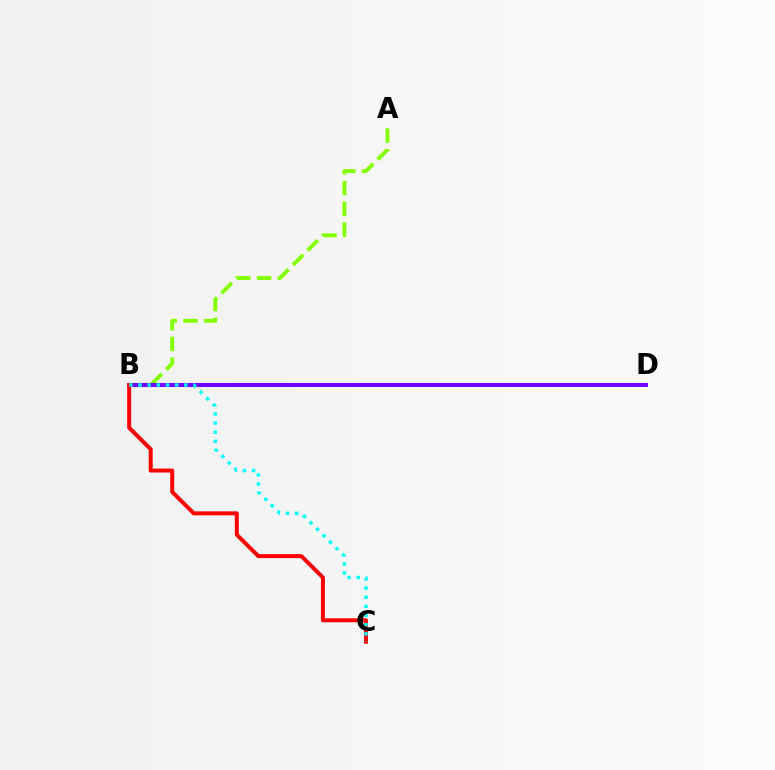{('A', 'B'): [{'color': '#84ff00', 'line_style': 'dashed', 'thickness': 2.82}], ('B', 'D'): [{'color': '#7200ff', 'line_style': 'solid', 'thickness': 2.86}], ('B', 'C'): [{'color': '#ff0000', 'line_style': 'solid', 'thickness': 2.85}, {'color': '#00fff6', 'line_style': 'dotted', 'thickness': 2.49}]}